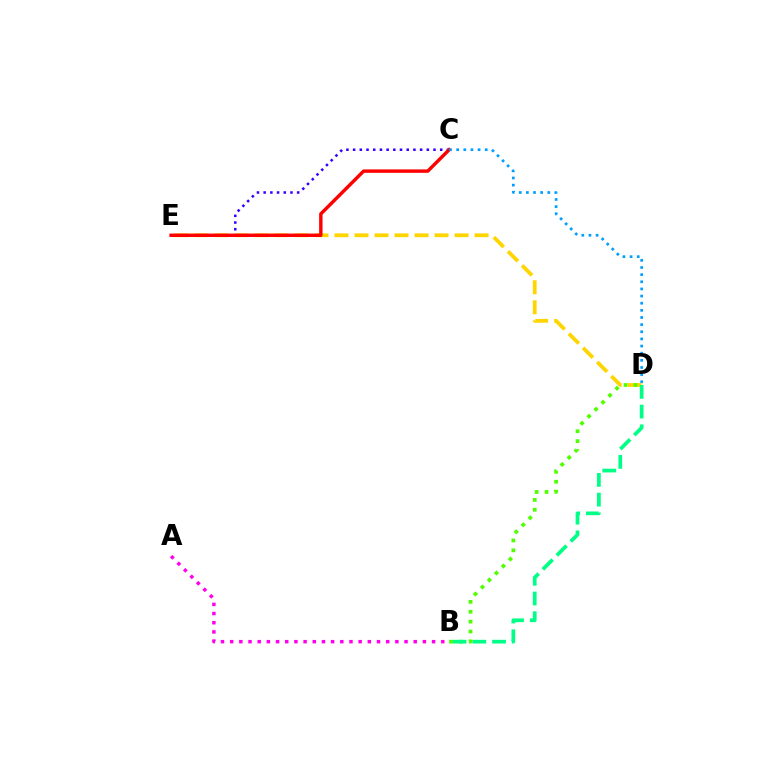{('D', 'E'): [{'color': '#ffd500', 'line_style': 'dashed', 'thickness': 2.72}], ('C', 'E'): [{'color': '#3700ff', 'line_style': 'dotted', 'thickness': 1.82}, {'color': '#ff0000', 'line_style': 'solid', 'thickness': 2.46}], ('C', 'D'): [{'color': '#009eff', 'line_style': 'dotted', 'thickness': 1.94}], ('B', 'D'): [{'color': '#4fff00', 'line_style': 'dotted', 'thickness': 2.69}, {'color': '#00ff86', 'line_style': 'dashed', 'thickness': 2.68}], ('A', 'B'): [{'color': '#ff00ed', 'line_style': 'dotted', 'thickness': 2.49}]}